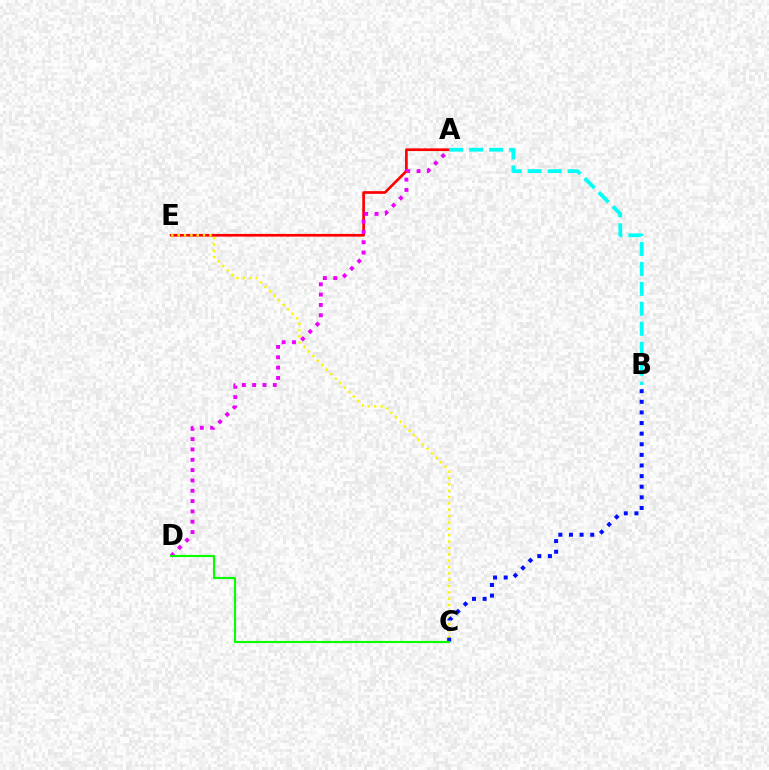{('A', 'E'): [{'color': '#ff0000', 'line_style': 'solid', 'thickness': 1.94}], ('C', 'E'): [{'color': '#fcf500', 'line_style': 'dotted', 'thickness': 1.73}], ('A', 'B'): [{'color': '#00fff6', 'line_style': 'dashed', 'thickness': 2.71}], ('A', 'D'): [{'color': '#ee00ff', 'line_style': 'dotted', 'thickness': 2.81}], ('B', 'C'): [{'color': '#0010ff', 'line_style': 'dotted', 'thickness': 2.88}], ('C', 'D'): [{'color': '#08ff00', 'line_style': 'solid', 'thickness': 1.54}]}